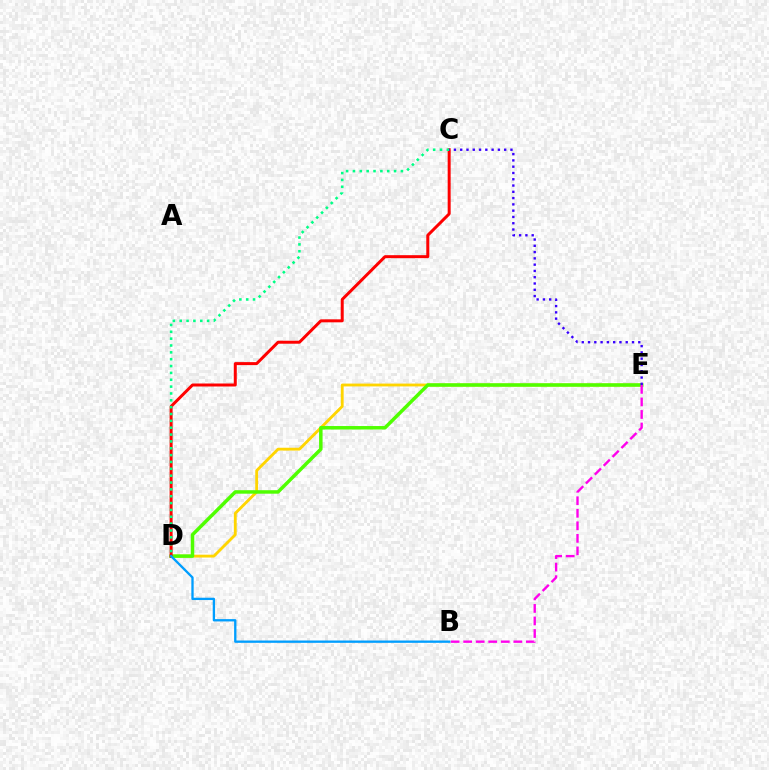{('D', 'E'): [{'color': '#ffd500', 'line_style': 'solid', 'thickness': 2.04}, {'color': '#4fff00', 'line_style': 'solid', 'thickness': 2.51}], ('B', 'E'): [{'color': '#ff00ed', 'line_style': 'dashed', 'thickness': 1.7}], ('C', 'D'): [{'color': '#ff0000', 'line_style': 'solid', 'thickness': 2.15}, {'color': '#00ff86', 'line_style': 'dotted', 'thickness': 1.86}], ('B', 'D'): [{'color': '#009eff', 'line_style': 'solid', 'thickness': 1.67}], ('C', 'E'): [{'color': '#3700ff', 'line_style': 'dotted', 'thickness': 1.71}]}